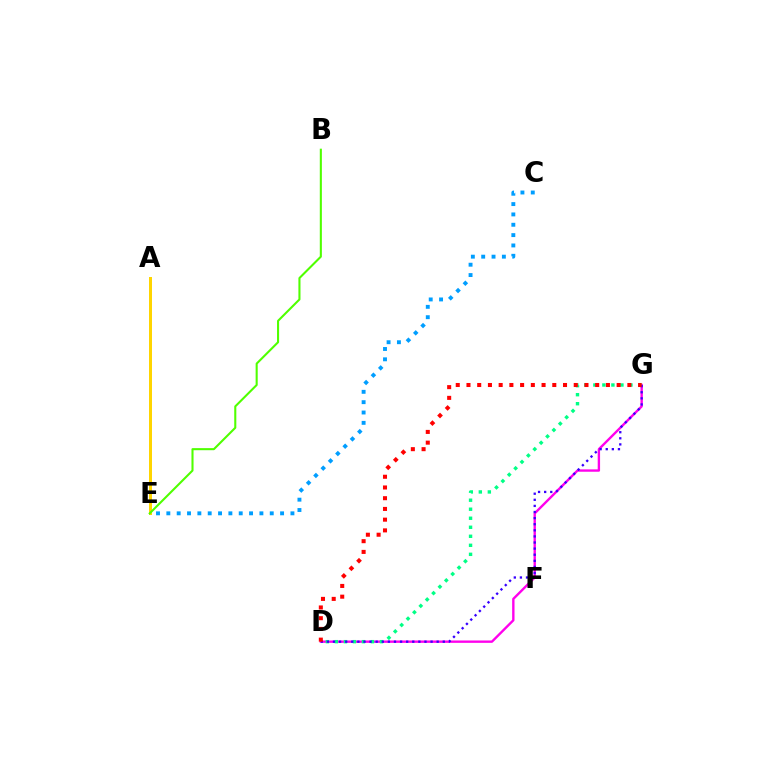{('D', 'G'): [{'color': '#ff00ed', 'line_style': 'solid', 'thickness': 1.71}, {'color': '#00ff86', 'line_style': 'dotted', 'thickness': 2.45}, {'color': '#3700ff', 'line_style': 'dotted', 'thickness': 1.66}, {'color': '#ff0000', 'line_style': 'dotted', 'thickness': 2.91}], ('C', 'E'): [{'color': '#009eff', 'line_style': 'dotted', 'thickness': 2.81}], ('A', 'E'): [{'color': '#ffd500', 'line_style': 'solid', 'thickness': 2.15}], ('B', 'E'): [{'color': '#4fff00', 'line_style': 'solid', 'thickness': 1.5}]}